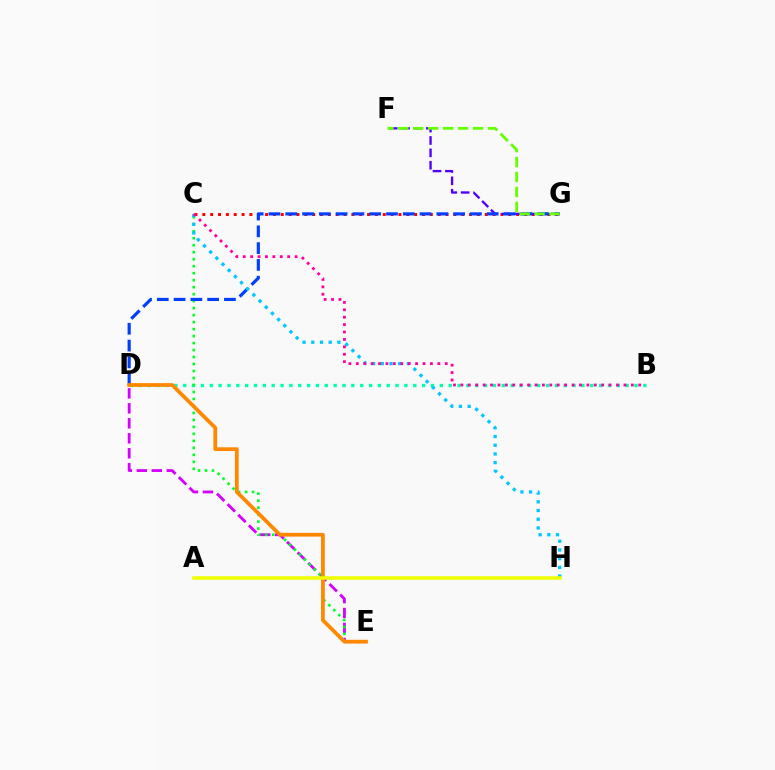{('B', 'D'): [{'color': '#00ffaf', 'line_style': 'dotted', 'thickness': 2.4}], ('C', 'G'): [{'color': '#ff0000', 'line_style': 'dotted', 'thickness': 2.13}], ('F', 'G'): [{'color': '#4f00ff', 'line_style': 'dashed', 'thickness': 1.68}, {'color': '#66ff00', 'line_style': 'dashed', 'thickness': 2.03}], ('D', 'E'): [{'color': '#d600ff', 'line_style': 'dashed', 'thickness': 2.04}, {'color': '#ff8800', 'line_style': 'solid', 'thickness': 2.71}], ('C', 'E'): [{'color': '#00ff27', 'line_style': 'dotted', 'thickness': 1.9}], ('D', 'G'): [{'color': '#003fff', 'line_style': 'dashed', 'thickness': 2.28}], ('C', 'H'): [{'color': '#00c7ff', 'line_style': 'dotted', 'thickness': 2.37}], ('B', 'C'): [{'color': '#ff00a0', 'line_style': 'dotted', 'thickness': 2.01}], ('A', 'H'): [{'color': '#eeff00', 'line_style': 'solid', 'thickness': 2.53}]}